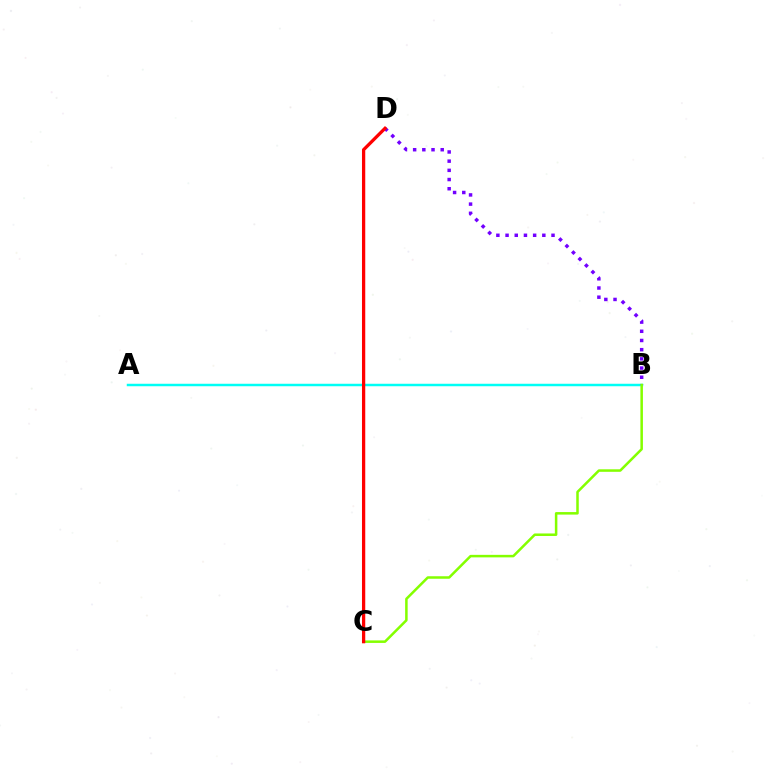{('A', 'B'): [{'color': '#00fff6', 'line_style': 'solid', 'thickness': 1.78}], ('B', 'D'): [{'color': '#7200ff', 'line_style': 'dotted', 'thickness': 2.5}], ('B', 'C'): [{'color': '#84ff00', 'line_style': 'solid', 'thickness': 1.81}], ('C', 'D'): [{'color': '#ff0000', 'line_style': 'solid', 'thickness': 2.36}]}